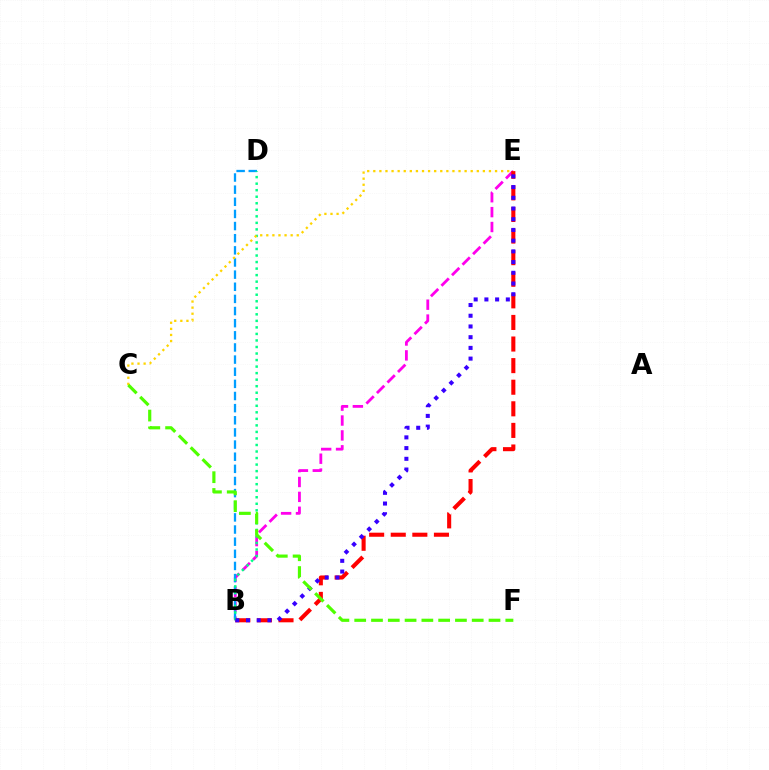{('B', 'E'): [{'color': '#ff00ed', 'line_style': 'dashed', 'thickness': 2.02}, {'color': '#ff0000', 'line_style': 'dashed', 'thickness': 2.93}, {'color': '#3700ff', 'line_style': 'dotted', 'thickness': 2.91}], ('B', 'D'): [{'color': '#009eff', 'line_style': 'dashed', 'thickness': 1.65}, {'color': '#00ff86', 'line_style': 'dotted', 'thickness': 1.77}], ('C', 'E'): [{'color': '#ffd500', 'line_style': 'dotted', 'thickness': 1.65}], ('C', 'F'): [{'color': '#4fff00', 'line_style': 'dashed', 'thickness': 2.28}]}